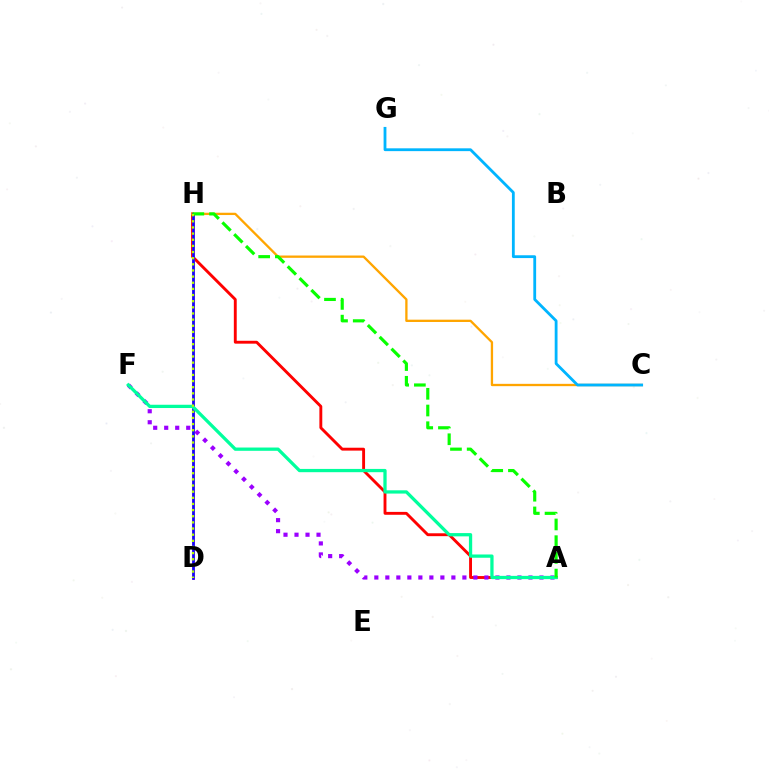{('A', 'H'): [{'color': '#ff0000', 'line_style': 'solid', 'thickness': 2.08}, {'color': '#08ff00', 'line_style': 'dashed', 'thickness': 2.27}], ('A', 'F'): [{'color': '#9b00ff', 'line_style': 'dotted', 'thickness': 2.99}, {'color': '#00ff9d', 'line_style': 'solid', 'thickness': 2.35}], ('C', 'H'): [{'color': '#ffa500', 'line_style': 'solid', 'thickness': 1.66}], ('D', 'H'): [{'color': '#ff00bd', 'line_style': 'solid', 'thickness': 1.98}, {'color': '#0010ff', 'line_style': 'solid', 'thickness': 1.8}, {'color': '#b3ff00', 'line_style': 'dotted', 'thickness': 1.67}], ('C', 'G'): [{'color': '#00b5ff', 'line_style': 'solid', 'thickness': 2.02}]}